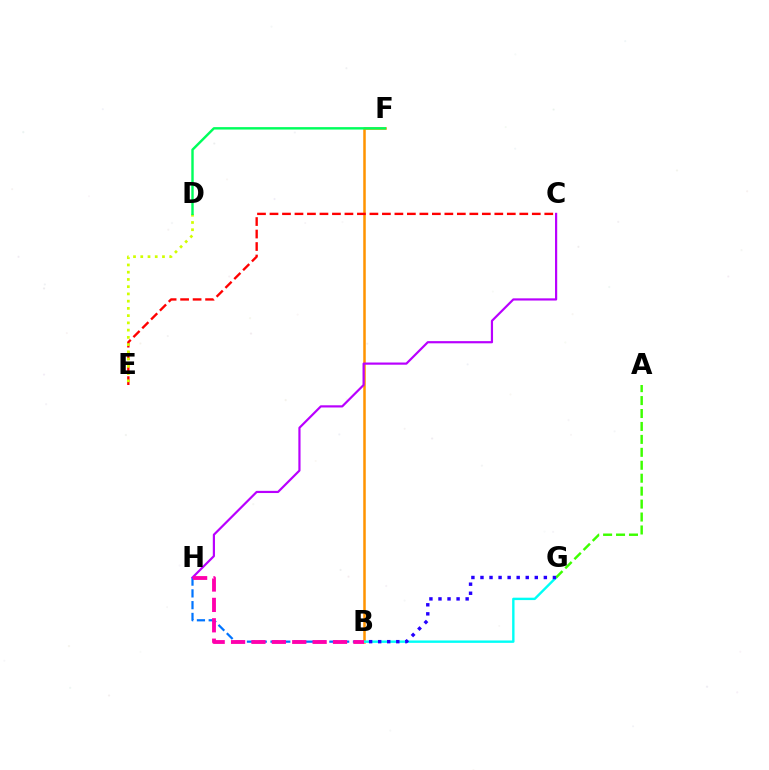{('B', 'F'): [{'color': '#ff9400', 'line_style': 'solid', 'thickness': 1.81}], ('B', 'H'): [{'color': '#0074ff', 'line_style': 'dashed', 'thickness': 1.6}, {'color': '#ff00ac', 'line_style': 'dashed', 'thickness': 2.77}], ('B', 'G'): [{'color': '#00fff6', 'line_style': 'solid', 'thickness': 1.72}, {'color': '#2500ff', 'line_style': 'dotted', 'thickness': 2.46}], ('A', 'G'): [{'color': '#3dff00', 'line_style': 'dashed', 'thickness': 1.76}], ('C', 'E'): [{'color': '#ff0000', 'line_style': 'dashed', 'thickness': 1.7}], ('D', 'E'): [{'color': '#d1ff00', 'line_style': 'dotted', 'thickness': 1.97}], ('D', 'F'): [{'color': '#00ff5c', 'line_style': 'solid', 'thickness': 1.75}], ('C', 'H'): [{'color': '#b900ff', 'line_style': 'solid', 'thickness': 1.58}]}